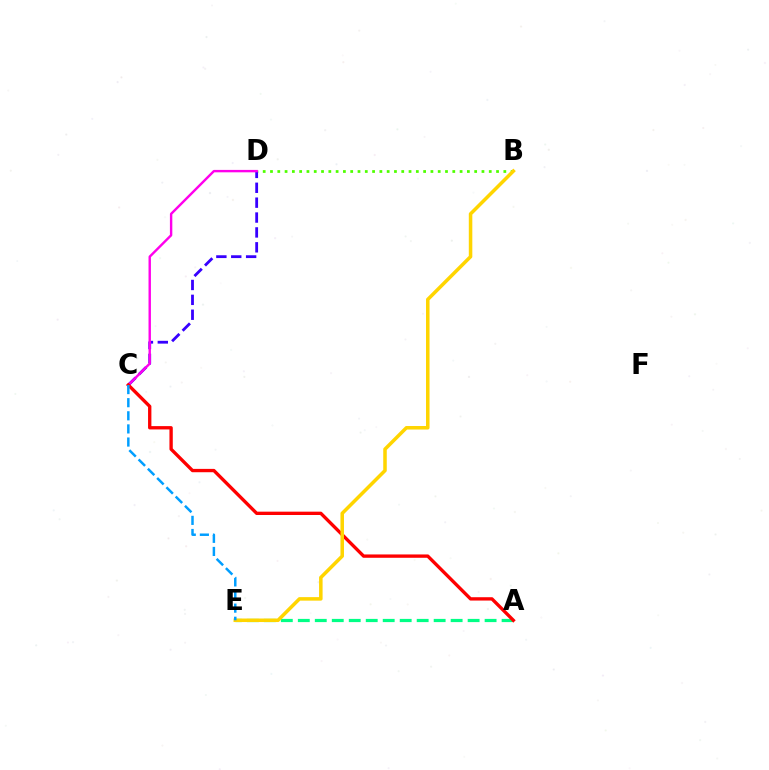{('B', 'D'): [{'color': '#4fff00', 'line_style': 'dotted', 'thickness': 1.98}], ('A', 'E'): [{'color': '#00ff86', 'line_style': 'dashed', 'thickness': 2.31}], ('C', 'D'): [{'color': '#3700ff', 'line_style': 'dashed', 'thickness': 2.02}, {'color': '#ff00ed', 'line_style': 'solid', 'thickness': 1.74}], ('A', 'C'): [{'color': '#ff0000', 'line_style': 'solid', 'thickness': 2.4}], ('B', 'E'): [{'color': '#ffd500', 'line_style': 'solid', 'thickness': 2.54}], ('C', 'E'): [{'color': '#009eff', 'line_style': 'dashed', 'thickness': 1.78}]}